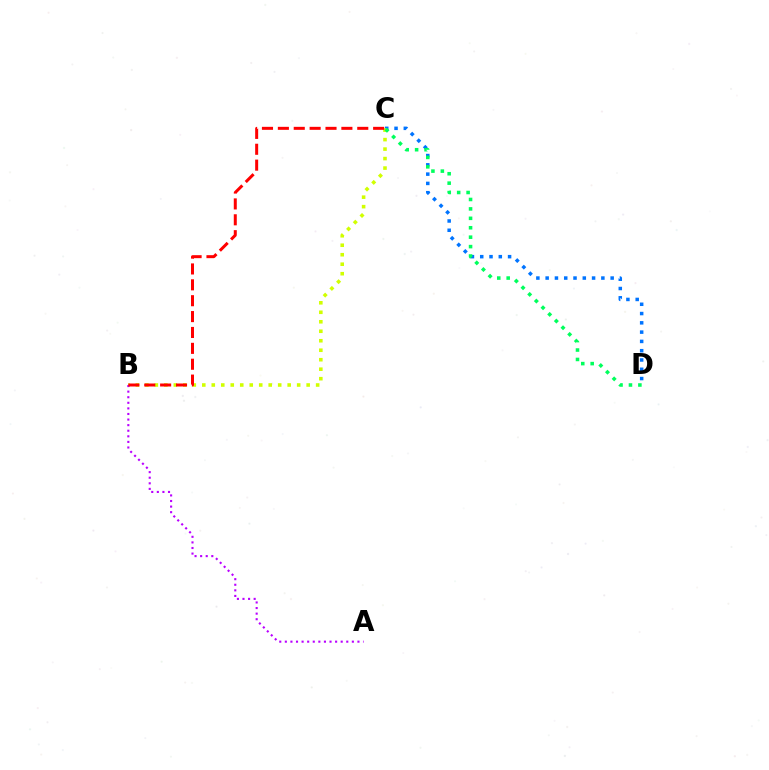{('C', 'D'): [{'color': '#0074ff', 'line_style': 'dotted', 'thickness': 2.52}, {'color': '#00ff5c', 'line_style': 'dotted', 'thickness': 2.56}], ('B', 'C'): [{'color': '#d1ff00', 'line_style': 'dotted', 'thickness': 2.58}, {'color': '#ff0000', 'line_style': 'dashed', 'thickness': 2.16}], ('A', 'B'): [{'color': '#b900ff', 'line_style': 'dotted', 'thickness': 1.52}]}